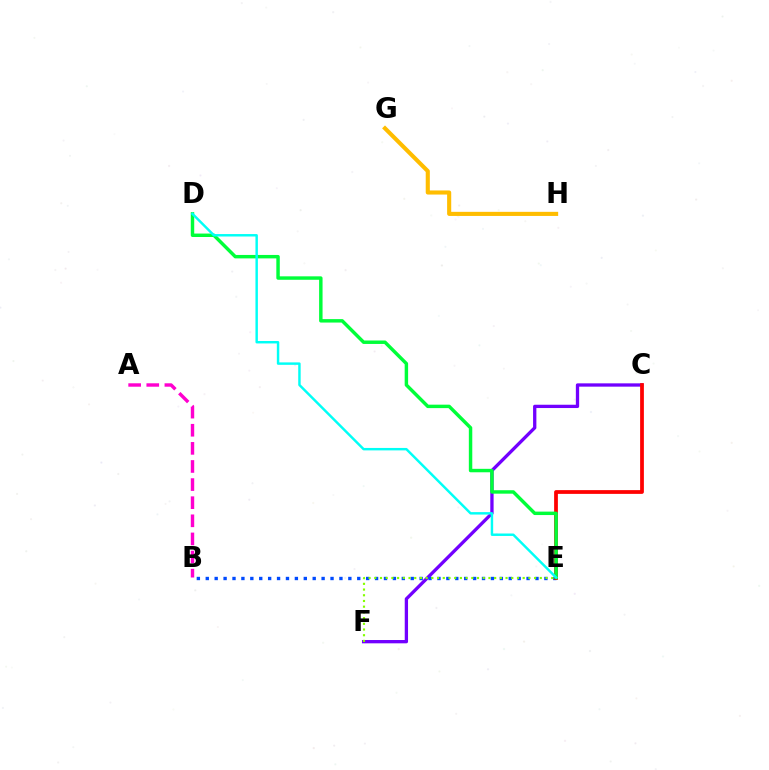{('G', 'H'): [{'color': '#ffbd00', 'line_style': 'solid', 'thickness': 2.95}], ('C', 'F'): [{'color': '#7200ff', 'line_style': 'solid', 'thickness': 2.38}], ('B', 'E'): [{'color': '#004bff', 'line_style': 'dotted', 'thickness': 2.42}], ('C', 'E'): [{'color': '#ff0000', 'line_style': 'solid', 'thickness': 2.71}], ('E', 'F'): [{'color': '#84ff00', 'line_style': 'dotted', 'thickness': 1.55}], ('D', 'E'): [{'color': '#00ff39', 'line_style': 'solid', 'thickness': 2.48}, {'color': '#00fff6', 'line_style': 'solid', 'thickness': 1.76}], ('A', 'B'): [{'color': '#ff00cf', 'line_style': 'dashed', 'thickness': 2.46}]}